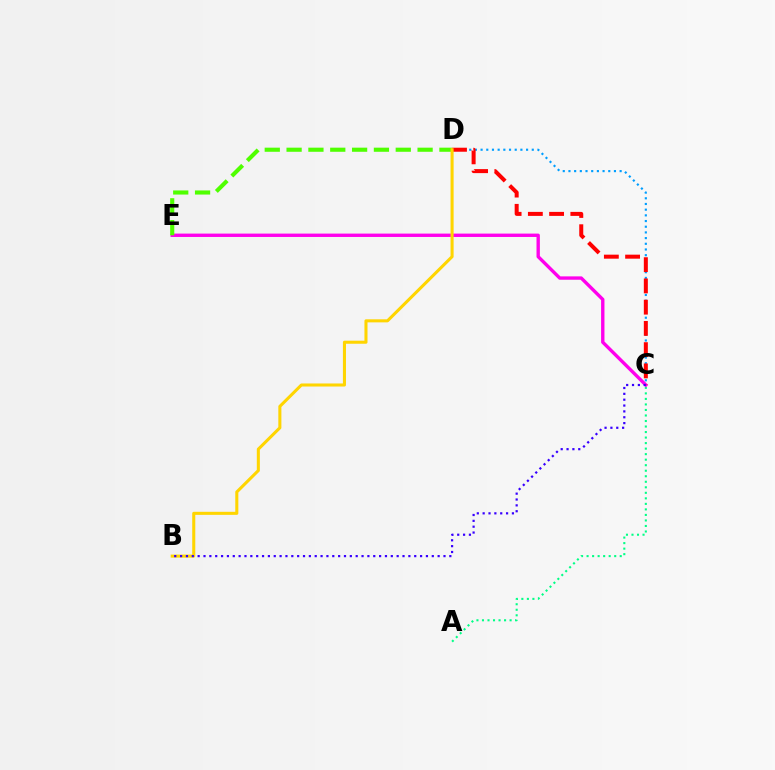{('A', 'C'): [{'color': '#00ff86', 'line_style': 'dotted', 'thickness': 1.5}], ('C', 'D'): [{'color': '#009eff', 'line_style': 'dotted', 'thickness': 1.55}, {'color': '#ff0000', 'line_style': 'dashed', 'thickness': 2.89}], ('C', 'E'): [{'color': '#ff00ed', 'line_style': 'solid', 'thickness': 2.42}], ('D', 'E'): [{'color': '#4fff00', 'line_style': 'dashed', 'thickness': 2.97}], ('B', 'D'): [{'color': '#ffd500', 'line_style': 'solid', 'thickness': 2.2}], ('B', 'C'): [{'color': '#3700ff', 'line_style': 'dotted', 'thickness': 1.59}]}